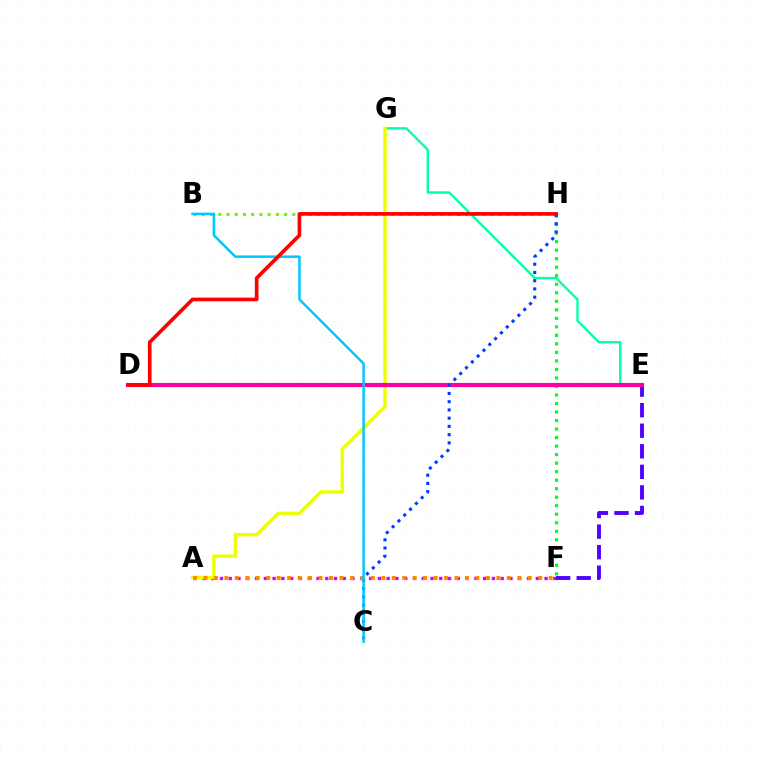{('A', 'F'): [{'color': '#d600ff', 'line_style': 'dotted', 'thickness': 2.38}, {'color': '#ff8800', 'line_style': 'dotted', 'thickness': 2.84}], ('E', 'G'): [{'color': '#00ffaf', 'line_style': 'solid', 'thickness': 1.71}], ('E', 'F'): [{'color': '#4f00ff', 'line_style': 'dashed', 'thickness': 2.79}], ('A', 'G'): [{'color': '#eeff00', 'line_style': 'solid', 'thickness': 2.44}], ('F', 'H'): [{'color': '#00ff27', 'line_style': 'dotted', 'thickness': 2.31}], ('D', 'E'): [{'color': '#ff00a0', 'line_style': 'solid', 'thickness': 2.97}], ('B', 'H'): [{'color': '#66ff00', 'line_style': 'dotted', 'thickness': 2.24}], ('C', 'H'): [{'color': '#003fff', 'line_style': 'dotted', 'thickness': 2.24}], ('B', 'C'): [{'color': '#00c7ff', 'line_style': 'solid', 'thickness': 1.79}], ('D', 'H'): [{'color': '#ff0000', 'line_style': 'solid', 'thickness': 2.64}]}